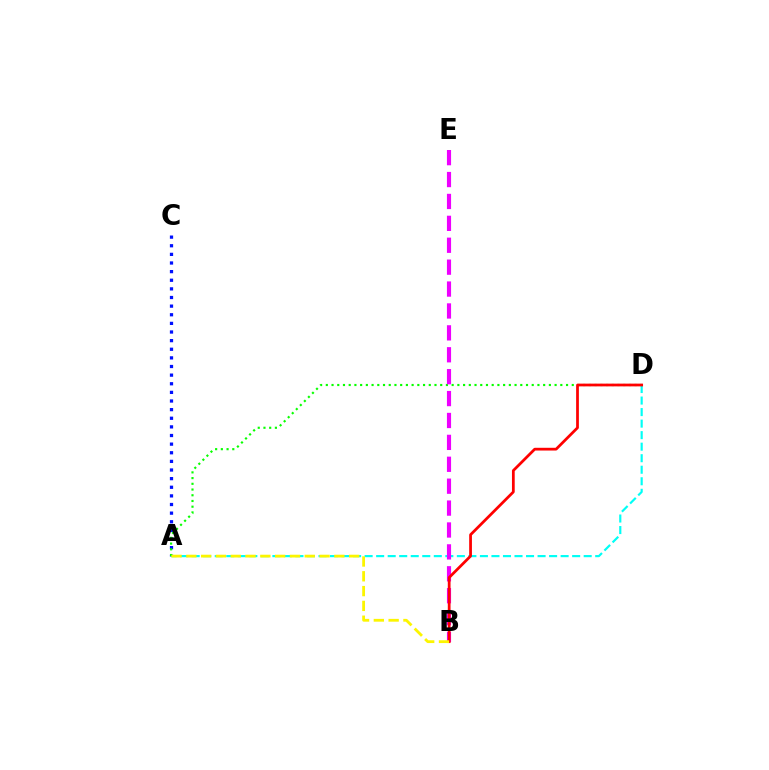{('A', 'C'): [{'color': '#0010ff', 'line_style': 'dotted', 'thickness': 2.34}], ('A', 'D'): [{'color': '#00fff6', 'line_style': 'dashed', 'thickness': 1.57}, {'color': '#08ff00', 'line_style': 'dotted', 'thickness': 1.55}], ('B', 'E'): [{'color': '#ee00ff', 'line_style': 'dashed', 'thickness': 2.98}], ('B', 'D'): [{'color': '#ff0000', 'line_style': 'solid', 'thickness': 1.98}], ('A', 'B'): [{'color': '#fcf500', 'line_style': 'dashed', 'thickness': 2.01}]}